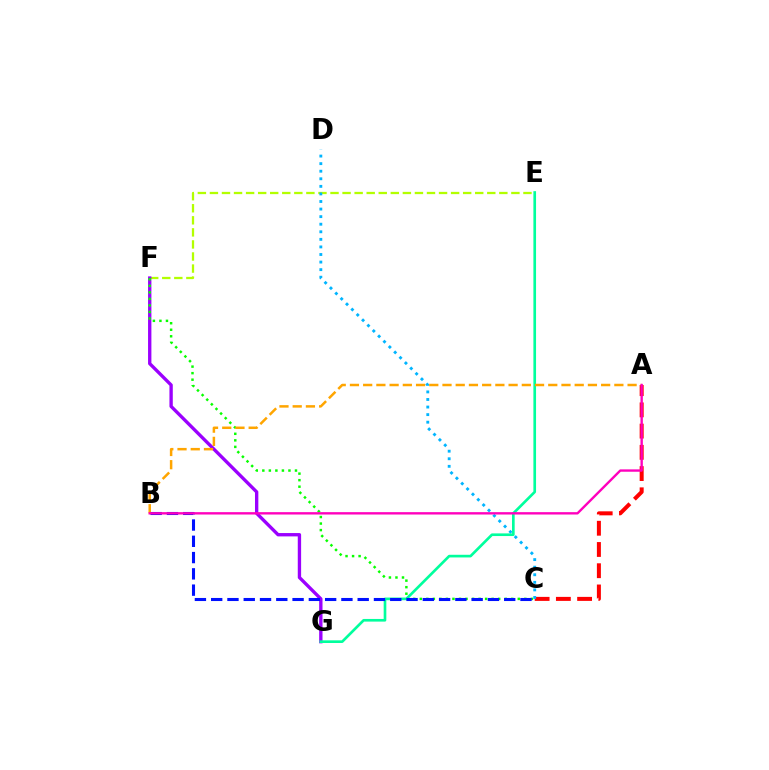{('A', 'C'): [{'color': '#ff0000', 'line_style': 'dashed', 'thickness': 2.88}], ('E', 'F'): [{'color': '#b3ff00', 'line_style': 'dashed', 'thickness': 1.64}], ('F', 'G'): [{'color': '#9b00ff', 'line_style': 'solid', 'thickness': 2.41}], ('C', 'D'): [{'color': '#00b5ff', 'line_style': 'dotted', 'thickness': 2.06}], ('C', 'F'): [{'color': '#08ff00', 'line_style': 'dotted', 'thickness': 1.77}], ('E', 'G'): [{'color': '#00ff9d', 'line_style': 'solid', 'thickness': 1.91}], ('A', 'B'): [{'color': '#ffa500', 'line_style': 'dashed', 'thickness': 1.8}, {'color': '#ff00bd', 'line_style': 'solid', 'thickness': 1.71}], ('B', 'C'): [{'color': '#0010ff', 'line_style': 'dashed', 'thickness': 2.21}]}